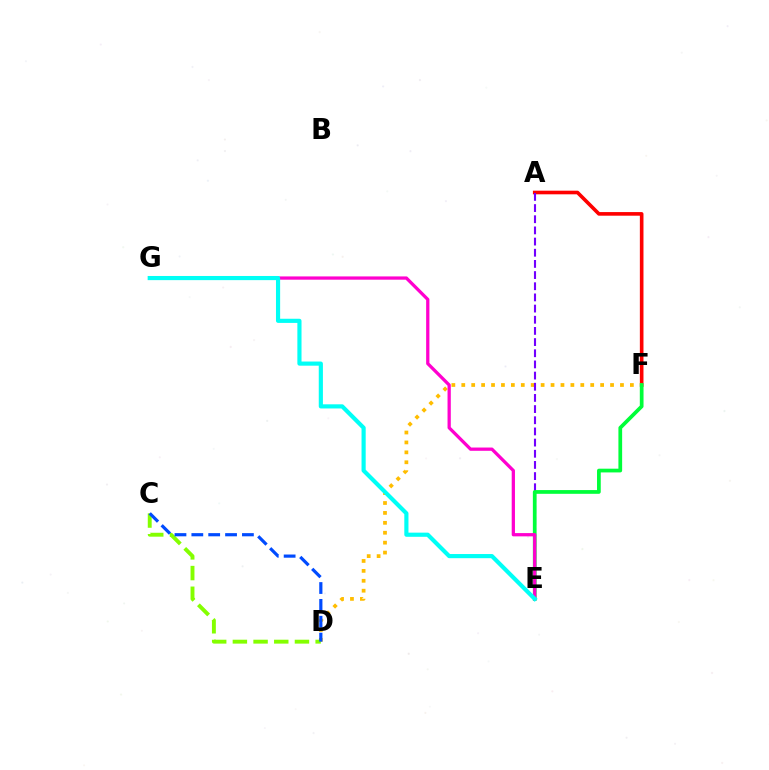{('A', 'F'): [{'color': '#ff0000', 'line_style': 'solid', 'thickness': 2.61}], ('D', 'F'): [{'color': '#ffbd00', 'line_style': 'dotted', 'thickness': 2.69}], ('A', 'E'): [{'color': '#7200ff', 'line_style': 'dashed', 'thickness': 1.52}], ('C', 'D'): [{'color': '#84ff00', 'line_style': 'dashed', 'thickness': 2.81}, {'color': '#004bff', 'line_style': 'dashed', 'thickness': 2.29}], ('E', 'F'): [{'color': '#00ff39', 'line_style': 'solid', 'thickness': 2.68}], ('E', 'G'): [{'color': '#ff00cf', 'line_style': 'solid', 'thickness': 2.35}, {'color': '#00fff6', 'line_style': 'solid', 'thickness': 2.99}]}